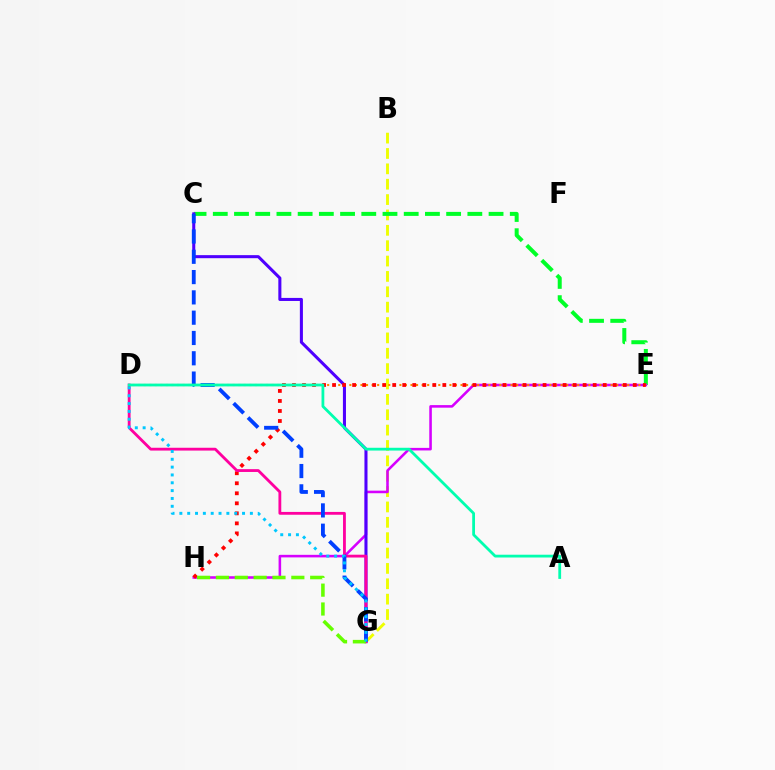{('B', 'G'): [{'color': '#eeff00', 'line_style': 'dashed', 'thickness': 2.09}], ('C', 'E'): [{'color': '#00ff27', 'line_style': 'dashed', 'thickness': 2.88}], ('E', 'H'): [{'color': '#d600ff', 'line_style': 'solid', 'thickness': 1.85}, {'color': '#ff0000', 'line_style': 'dotted', 'thickness': 2.72}], ('C', 'G'): [{'color': '#4f00ff', 'line_style': 'solid', 'thickness': 2.2}, {'color': '#003fff', 'line_style': 'dashed', 'thickness': 2.76}], ('D', 'E'): [{'color': '#ff8800', 'line_style': 'dotted', 'thickness': 1.51}], ('D', 'G'): [{'color': '#ff00a0', 'line_style': 'solid', 'thickness': 2.03}, {'color': '#00c7ff', 'line_style': 'dotted', 'thickness': 2.13}], ('G', 'H'): [{'color': '#66ff00', 'line_style': 'dashed', 'thickness': 2.56}], ('A', 'D'): [{'color': '#00ffaf', 'line_style': 'solid', 'thickness': 2.01}]}